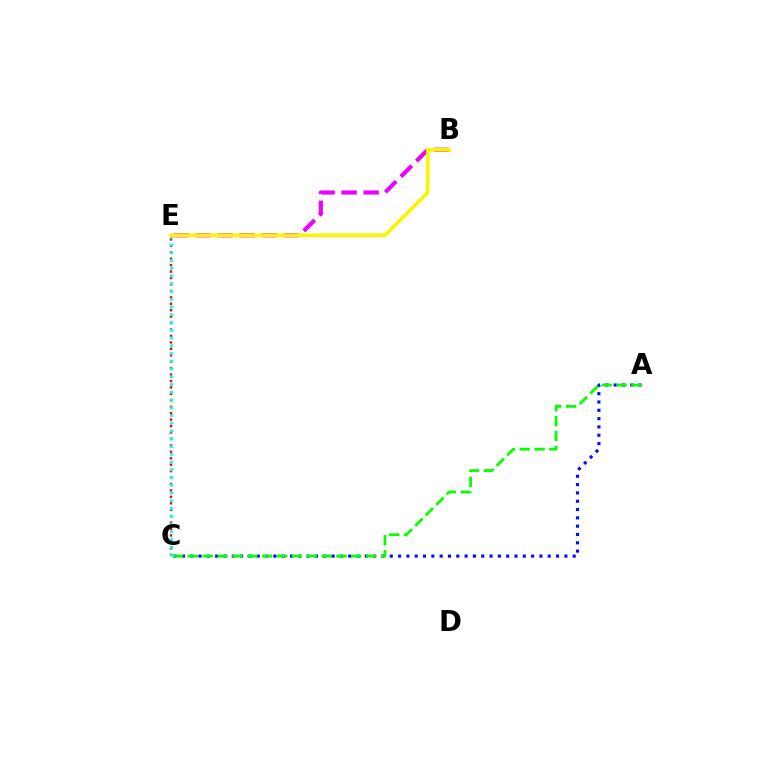{('A', 'C'): [{'color': '#0010ff', 'line_style': 'dotted', 'thickness': 2.26}, {'color': '#08ff00', 'line_style': 'dashed', 'thickness': 2.02}], ('B', 'E'): [{'color': '#ee00ff', 'line_style': 'dashed', 'thickness': 2.99}, {'color': '#fcf500', 'line_style': 'solid', 'thickness': 2.61}], ('C', 'E'): [{'color': '#ff0000', 'line_style': 'dotted', 'thickness': 1.75}, {'color': '#00fff6', 'line_style': 'dotted', 'thickness': 2.11}]}